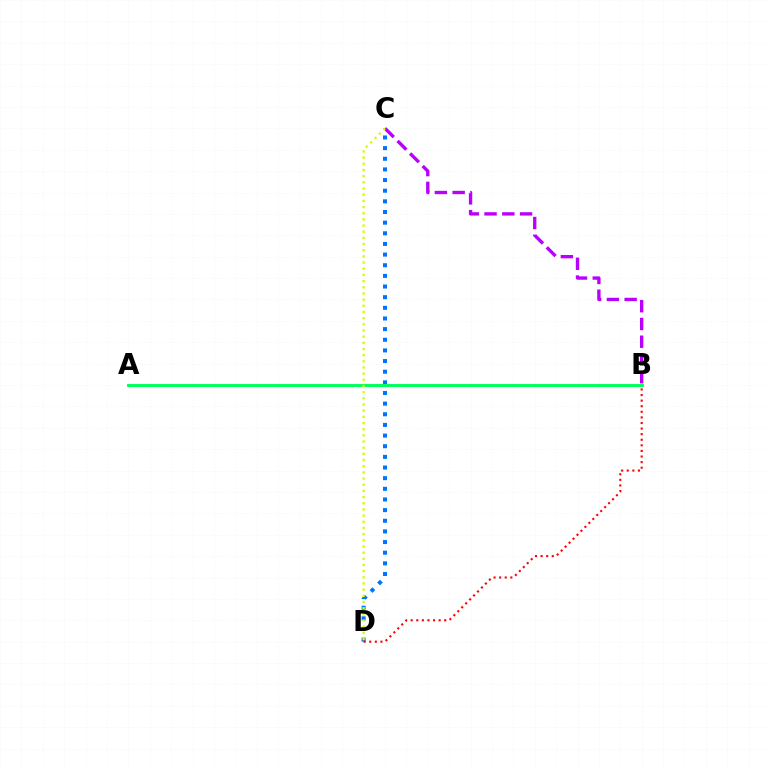{('C', 'D'): [{'color': '#0074ff', 'line_style': 'dotted', 'thickness': 2.89}, {'color': '#d1ff00', 'line_style': 'dotted', 'thickness': 1.68}], ('B', 'C'): [{'color': '#b900ff', 'line_style': 'dashed', 'thickness': 2.41}], ('A', 'B'): [{'color': '#00ff5c', 'line_style': 'solid', 'thickness': 2.11}], ('B', 'D'): [{'color': '#ff0000', 'line_style': 'dotted', 'thickness': 1.52}]}